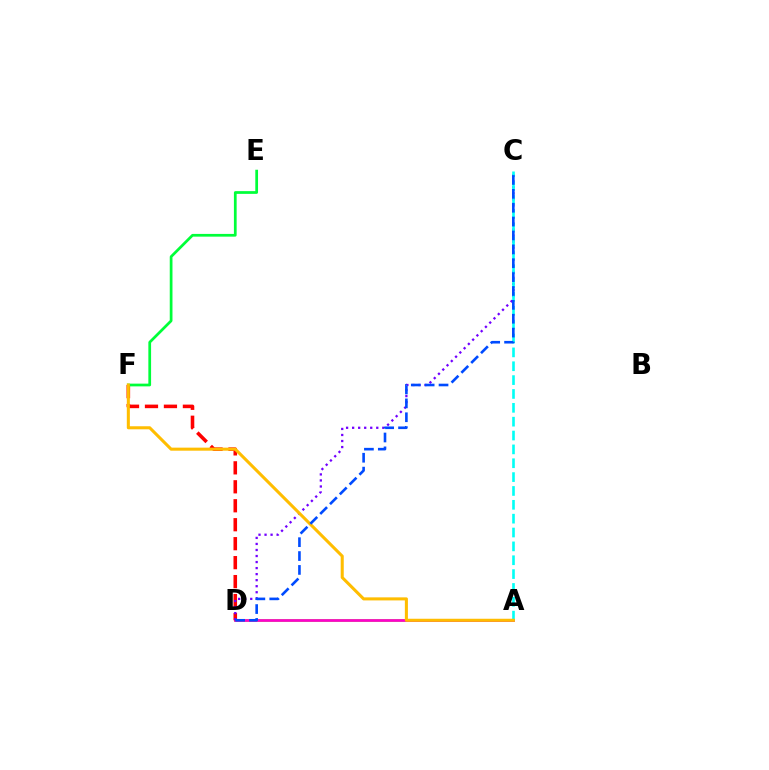{('A', 'D'): [{'color': '#84ff00', 'line_style': 'solid', 'thickness': 1.83}, {'color': '#ff00cf', 'line_style': 'solid', 'thickness': 1.93}], ('D', 'F'): [{'color': '#ff0000', 'line_style': 'dashed', 'thickness': 2.58}], ('E', 'F'): [{'color': '#00ff39', 'line_style': 'solid', 'thickness': 1.97}], ('C', 'D'): [{'color': '#7200ff', 'line_style': 'dotted', 'thickness': 1.64}, {'color': '#004bff', 'line_style': 'dashed', 'thickness': 1.89}], ('A', 'C'): [{'color': '#00fff6', 'line_style': 'dashed', 'thickness': 1.88}], ('A', 'F'): [{'color': '#ffbd00', 'line_style': 'solid', 'thickness': 2.2}]}